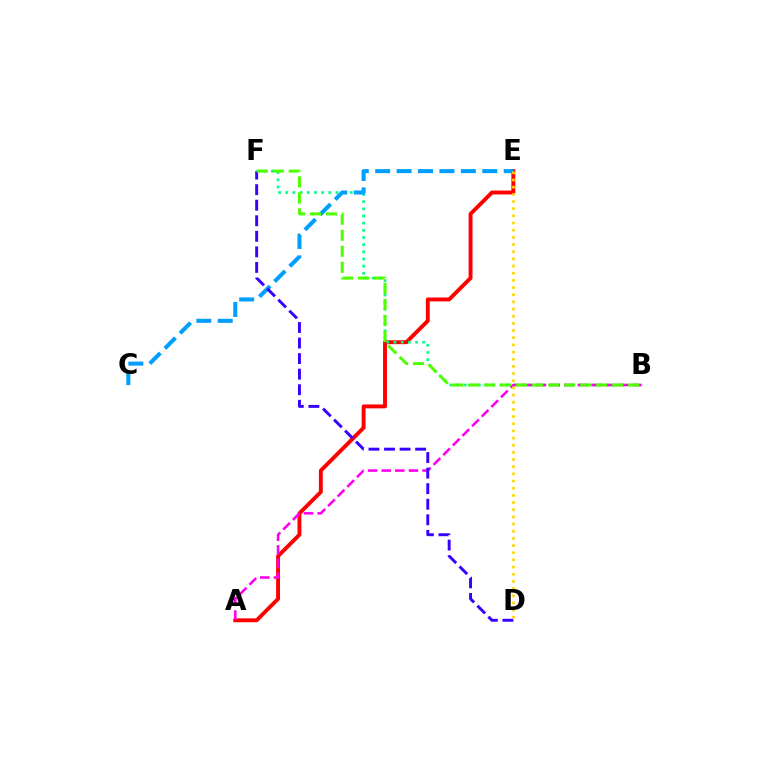{('A', 'E'): [{'color': '#ff0000', 'line_style': 'solid', 'thickness': 2.81}], ('B', 'F'): [{'color': '#00ff86', 'line_style': 'dotted', 'thickness': 1.95}, {'color': '#4fff00', 'line_style': 'dashed', 'thickness': 2.17}], ('C', 'E'): [{'color': '#009eff', 'line_style': 'dashed', 'thickness': 2.91}], ('A', 'B'): [{'color': '#ff00ed', 'line_style': 'dashed', 'thickness': 1.85}], ('D', 'F'): [{'color': '#3700ff', 'line_style': 'dashed', 'thickness': 2.11}], ('D', 'E'): [{'color': '#ffd500', 'line_style': 'dotted', 'thickness': 1.95}]}